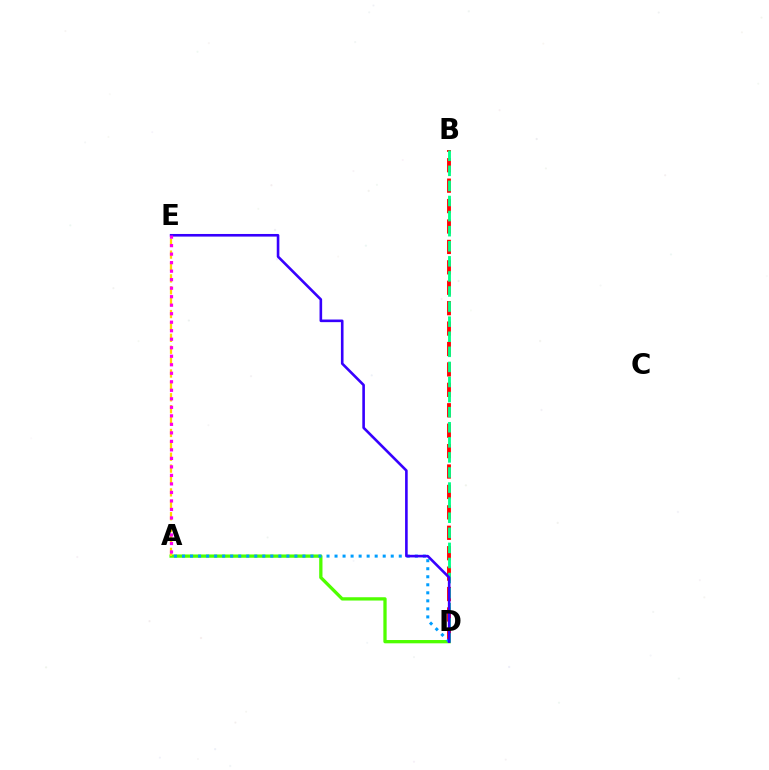{('A', 'D'): [{'color': '#4fff00', 'line_style': 'solid', 'thickness': 2.37}, {'color': '#009eff', 'line_style': 'dotted', 'thickness': 2.18}], ('B', 'D'): [{'color': '#ff0000', 'line_style': 'dashed', 'thickness': 2.77}, {'color': '#00ff86', 'line_style': 'dashed', 'thickness': 2.05}], ('A', 'E'): [{'color': '#ffd500', 'line_style': 'dashed', 'thickness': 1.62}, {'color': '#ff00ed', 'line_style': 'dotted', 'thickness': 2.31}], ('D', 'E'): [{'color': '#3700ff', 'line_style': 'solid', 'thickness': 1.88}]}